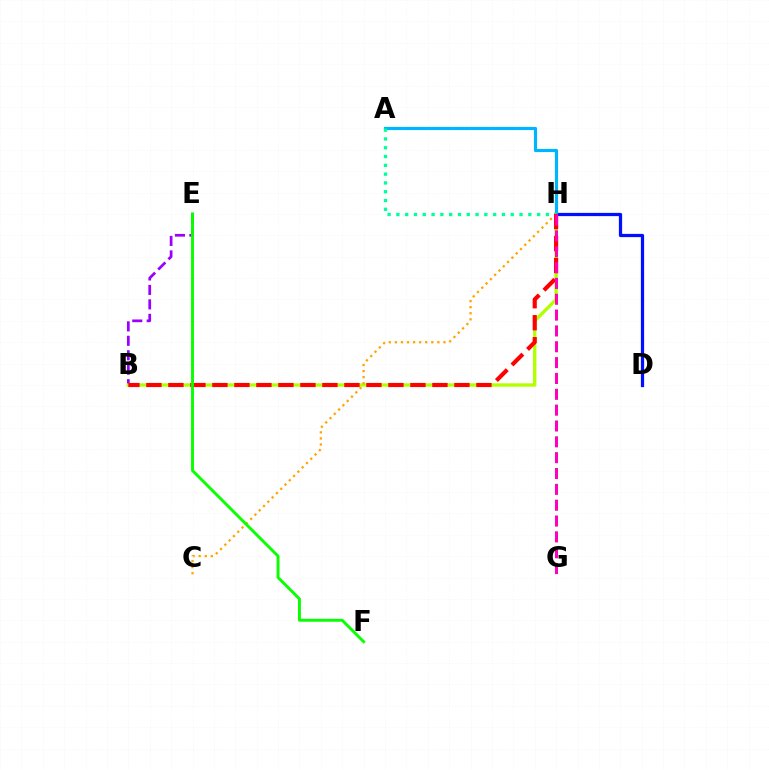{('B', 'E'): [{'color': '#9b00ff', 'line_style': 'dashed', 'thickness': 1.96}], ('B', 'H'): [{'color': '#b3ff00', 'line_style': 'solid', 'thickness': 2.43}, {'color': '#ff0000', 'line_style': 'dashed', 'thickness': 2.99}], ('C', 'H'): [{'color': '#ffa500', 'line_style': 'dotted', 'thickness': 1.65}], ('D', 'H'): [{'color': '#0010ff', 'line_style': 'solid', 'thickness': 2.33}], ('A', 'H'): [{'color': '#00b5ff', 'line_style': 'solid', 'thickness': 2.28}, {'color': '#00ff9d', 'line_style': 'dotted', 'thickness': 2.39}], ('G', 'H'): [{'color': '#ff00bd', 'line_style': 'dashed', 'thickness': 2.15}], ('E', 'F'): [{'color': '#08ff00', 'line_style': 'solid', 'thickness': 2.09}]}